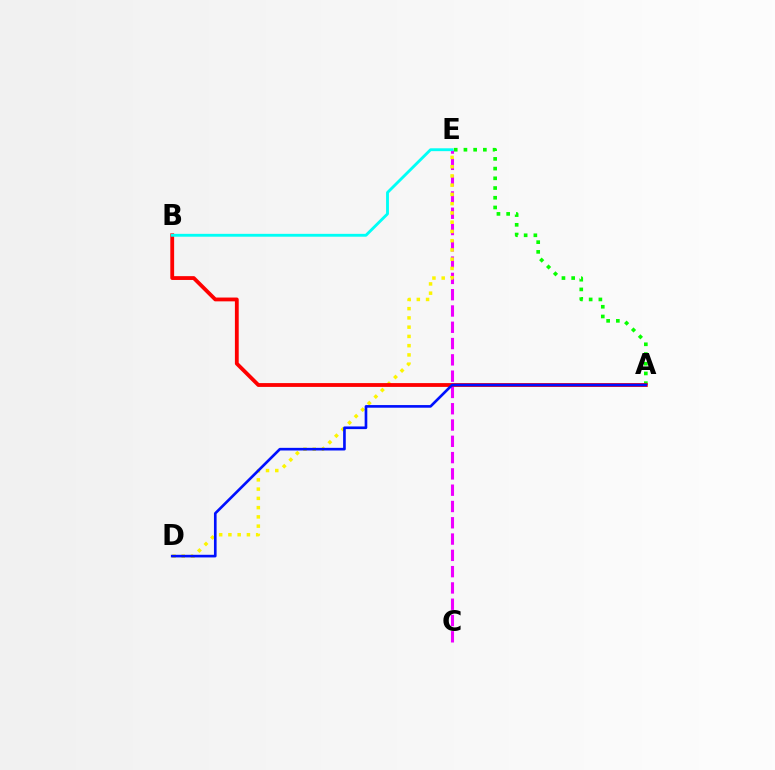{('C', 'E'): [{'color': '#ee00ff', 'line_style': 'dashed', 'thickness': 2.21}], ('D', 'E'): [{'color': '#fcf500', 'line_style': 'dotted', 'thickness': 2.51}], ('A', 'E'): [{'color': '#08ff00', 'line_style': 'dotted', 'thickness': 2.64}], ('A', 'B'): [{'color': '#ff0000', 'line_style': 'solid', 'thickness': 2.75}], ('A', 'D'): [{'color': '#0010ff', 'line_style': 'solid', 'thickness': 1.91}], ('B', 'E'): [{'color': '#00fff6', 'line_style': 'solid', 'thickness': 2.06}]}